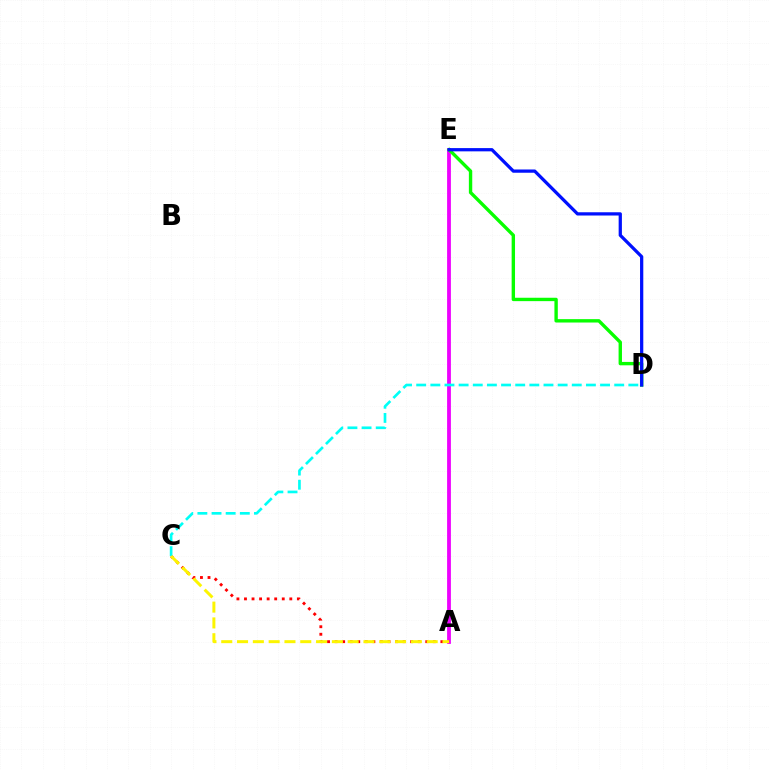{('A', 'E'): [{'color': '#ee00ff', 'line_style': 'solid', 'thickness': 2.73}], ('D', 'E'): [{'color': '#08ff00', 'line_style': 'solid', 'thickness': 2.43}, {'color': '#0010ff', 'line_style': 'solid', 'thickness': 2.34}], ('A', 'C'): [{'color': '#ff0000', 'line_style': 'dotted', 'thickness': 2.05}, {'color': '#fcf500', 'line_style': 'dashed', 'thickness': 2.15}], ('C', 'D'): [{'color': '#00fff6', 'line_style': 'dashed', 'thickness': 1.92}]}